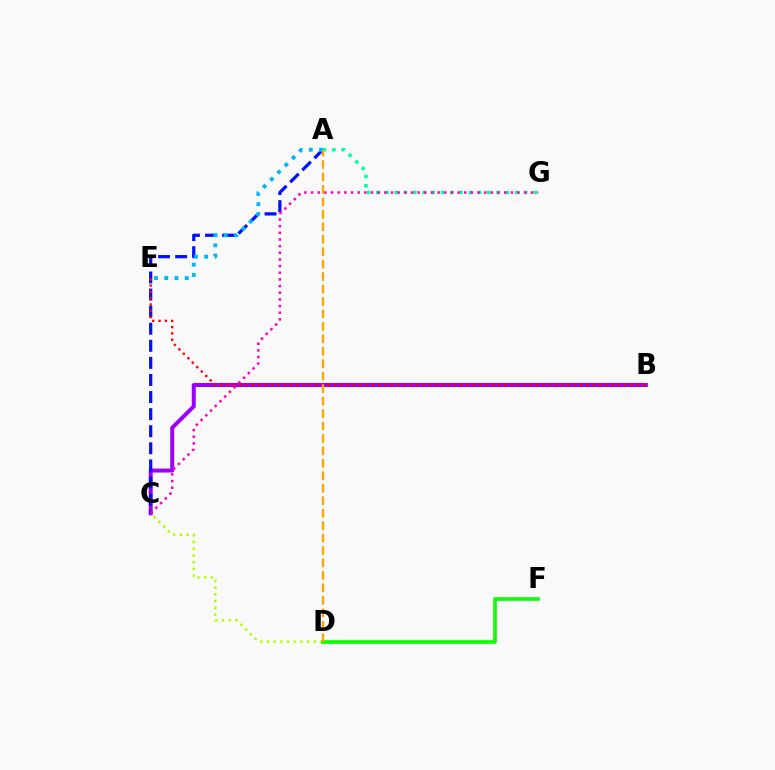{('C', 'D'): [{'color': '#b3ff00', 'line_style': 'dotted', 'thickness': 1.83}], ('B', 'C'): [{'color': '#9b00ff', 'line_style': 'solid', 'thickness': 2.86}], ('A', 'C'): [{'color': '#0010ff', 'line_style': 'dashed', 'thickness': 2.32}], ('A', 'G'): [{'color': '#00ff9d', 'line_style': 'dotted', 'thickness': 2.51}], ('A', 'E'): [{'color': '#00b5ff', 'line_style': 'dotted', 'thickness': 2.78}], ('D', 'F'): [{'color': '#08ff00', 'line_style': 'solid', 'thickness': 2.61}], ('C', 'G'): [{'color': '#ff00bd', 'line_style': 'dotted', 'thickness': 1.81}], ('B', 'E'): [{'color': '#ff0000', 'line_style': 'dotted', 'thickness': 1.71}], ('A', 'D'): [{'color': '#ffa500', 'line_style': 'dashed', 'thickness': 1.69}]}